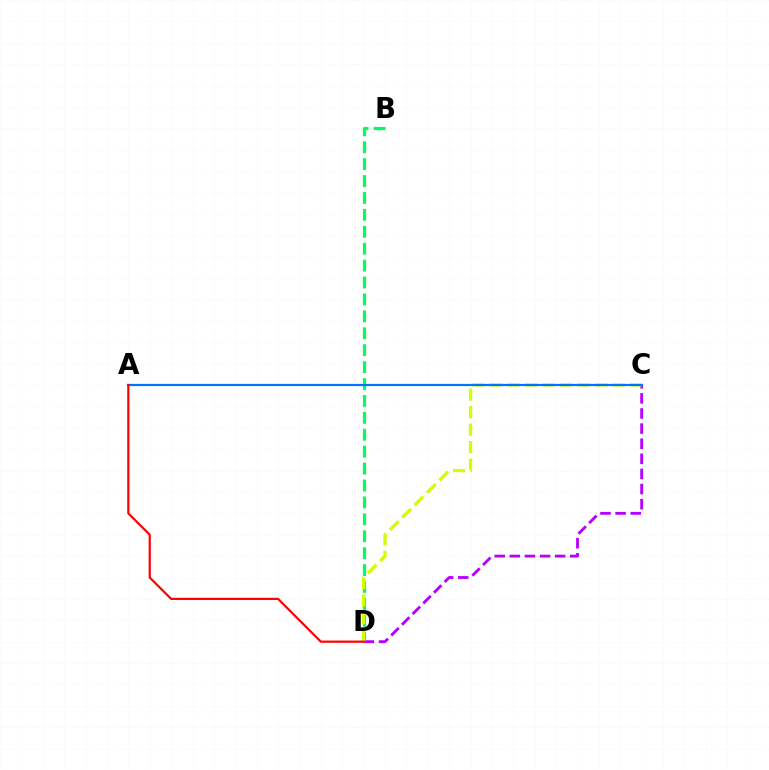{('B', 'D'): [{'color': '#00ff5c', 'line_style': 'dashed', 'thickness': 2.3}], ('C', 'D'): [{'color': '#b900ff', 'line_style': 'dashed', 'thickness': 2.05}, {'color': '#d1ff00', 'line_style': 'dashed', 'thickness': 2.38}], ('A', 'C'): [{'color': '#0074ff', 'line_style': 'solid', 'thickness': 1.59}], ('A', 'D'): [{'color': '#ff0000', 'line_style': 'solid', 'thickness': 1.59}]}